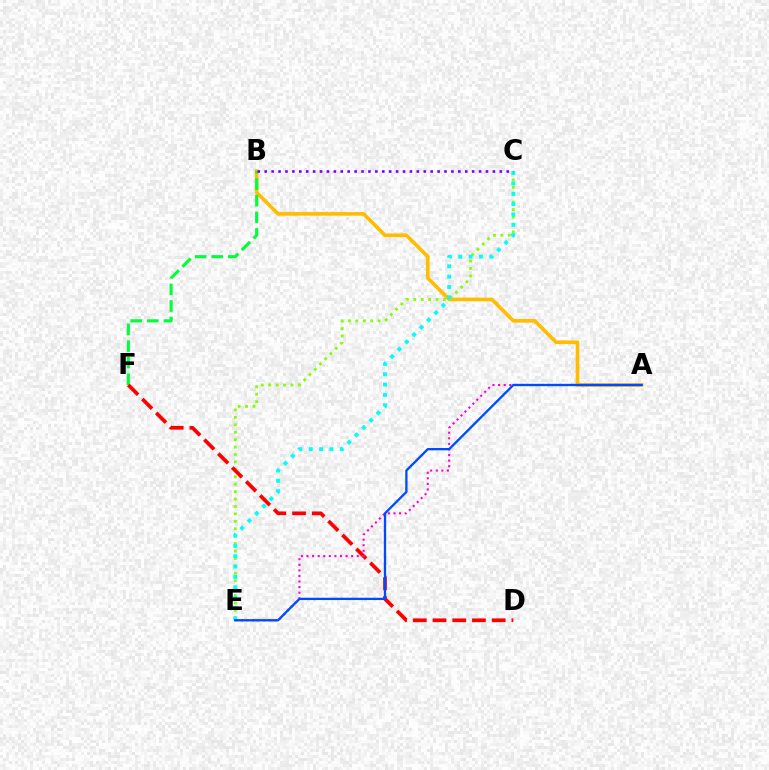{('A', 'B'): [{'color': '#ffbd00', 'line_style': 'solid', 'thickness': 2.61}], ('C', 'E'): [{'color': '#84ff00', 'line_style': 'dotted', 'thickness': 2.02}, {'color': '#00fff6', 'line_style': 'dotted', 'thickness': 2.81}], ('B', 'F'): [{'color': '#00ff39', 'line_style': 'dashed', 'thickness': 2.25}], ('D', 'F'): [{'color': '#ff0000', 'line_style': 'dashed', 'thickness': 2.68}], ('A', 'E'): [{'color': '#ff00cf', 'line_style': 'dotted', 'thickness': 1.52}, {'color': '#004bff', 'line_style': 'solid', 'thickness': 1.67}], ('B', 'C'): [{'color': '#7200ff', 'line_style': 'dotted', 'thickness': 1.88}]}